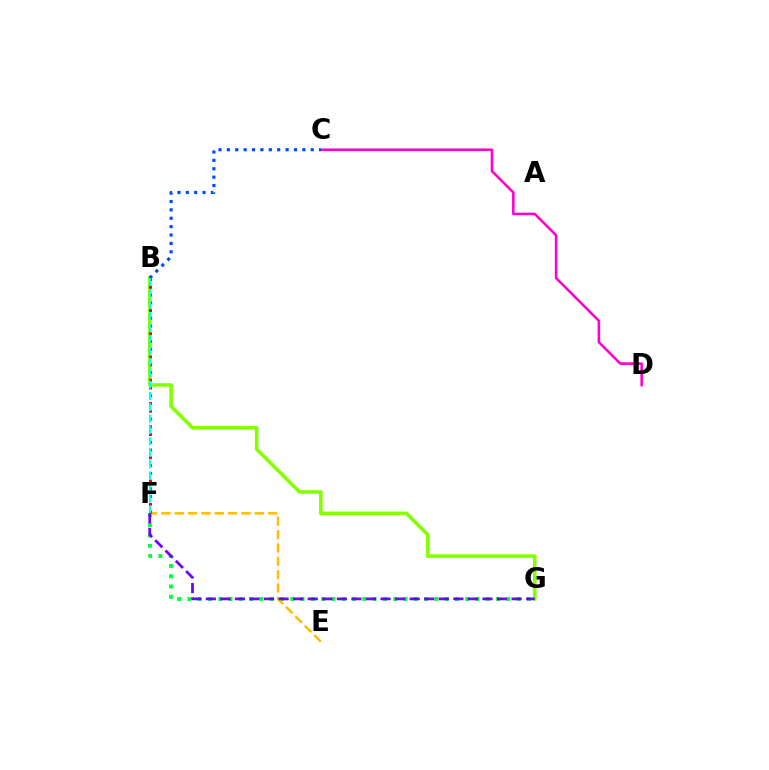{('C', 'D'): [{'color': '#ff00cf', 'line_style': 'solid', 'thickness': 1.85}], ('B', 'G'): [{'color': '#84ff00', 'line_style': 'solid', 'thickness': 2.58}], ('F', 'G'): [{'color': '#00ff39', 'line_style': 'dotted', 'thickness': 2.8}, {'color': '#7200ff', 'line_style': 'dashed', 'thickness': 1.98}], ('E', 'F'): [{'color': '#ffbd00', 'line_style': 'dashed', 'thickness': 1.81}], ('B', 'F'): [{'color': '#ff0000', 'line_style': 'dotted', 'thickness': 2.11}, {'color': '#00fff6', 'line_style': 'dashed', 'thickness': 1.55}], ('B', 'C'): [{'color': '#004bff', 'line_style': 'dotted', 'thickness': 2.28}]}